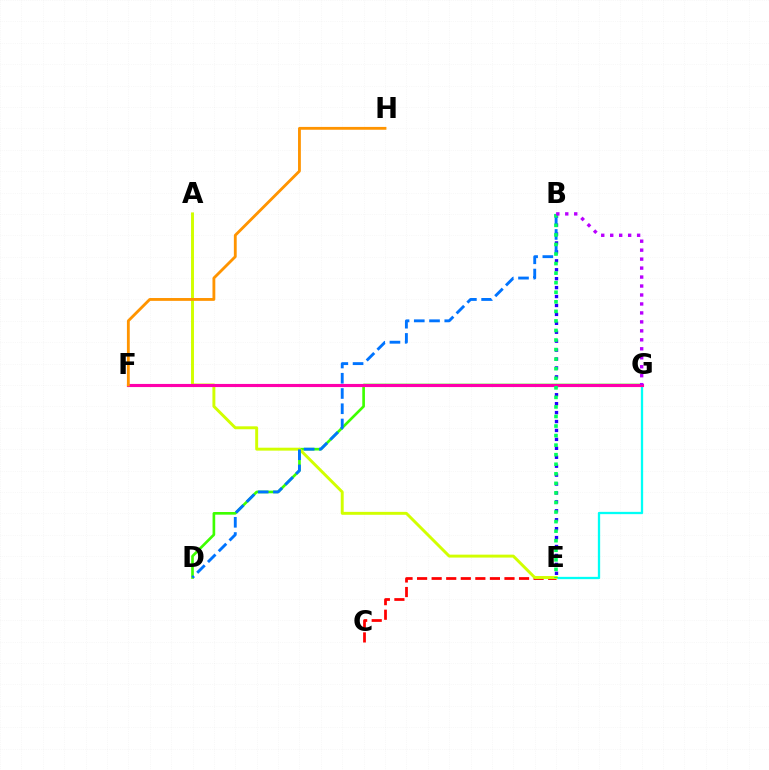{('E', 'G'): [{'color': '#00fff6', 'line_style': 'solid', 'thickness': 1.66}], ('C', 'E'): [{'color': '#ff0000', 'line_style': 'dashed', 'thickness': 1.98}], ('D', 'G'): [{'color': '#3dff00', 'line_style': 'solid', 'thickness': 1.91}], ('B', 'E'): [{'color': '#2500ff', 'line_style': 'dotted', 'thickness': 2.43}, {'color': '#00ff5c', 'line_style': 'dotted', 'thickness': 2.6}], ('A', 'E'): [{'color': '#d1ff00', 'line_style': 'solid', 'thickness': 2.11}], ('F', 'G'): [{'color': '#ff00ac', 'line_style': 'solid', 'thickness': 2.25}], ('F', 'H'): [{'color': '#ff9400', 'line_style': 'solid', 'thickness': 2.04}], ('B', 'D'): [{'color': '#0074ff', 'line_style': 'dashed', 'thickness': 2.07}], ('B', 'G'): [{'color': '#b900ff', 'line_style': 'dotted', 'thickness': 2.44}]}